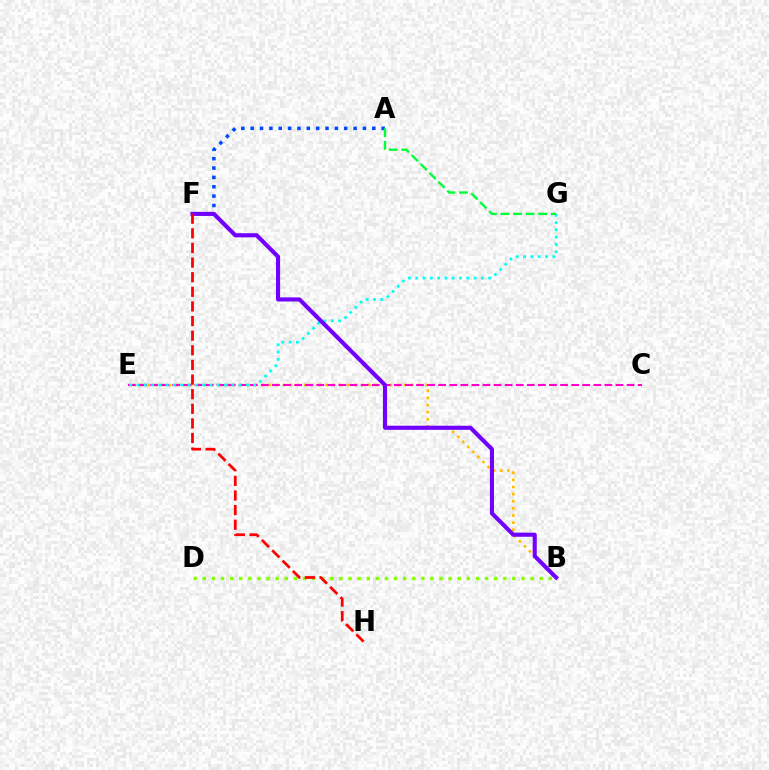{('B', 'E'): [{'color': '#ffbd00', 'line_style': 'dotted', 'thickness': 1.94}], ('B', 'D'): [{'color': '#84ff00', 'line_style': 'dotted', 'thickness': 2.47}], ('A', 'F'): [{'color': '#004bff', 'line_style': 'dotted', 'thickness': 2.54}], ('C', 'E'): [{'color': '#ff00cf', 'line_style': 'dashed', 'thickness': 1.51}], ('E', 'G'): [{'color': '#00fff6', 'line_style': 'dotted', 'thickness': 1.98}], ('A', 'G'): [{'color': '#00ff39', 'line_style': 'dashed', 'thickness': 1.71}], ('B', 'F'): [{'color': '#7200ff', 'line_style': 'solid', 'thickness': 2.96}], ('F', 'H'): [{'color': '#ff0000', 'line_style': 'dashed', 'thickness': 1.99}]}